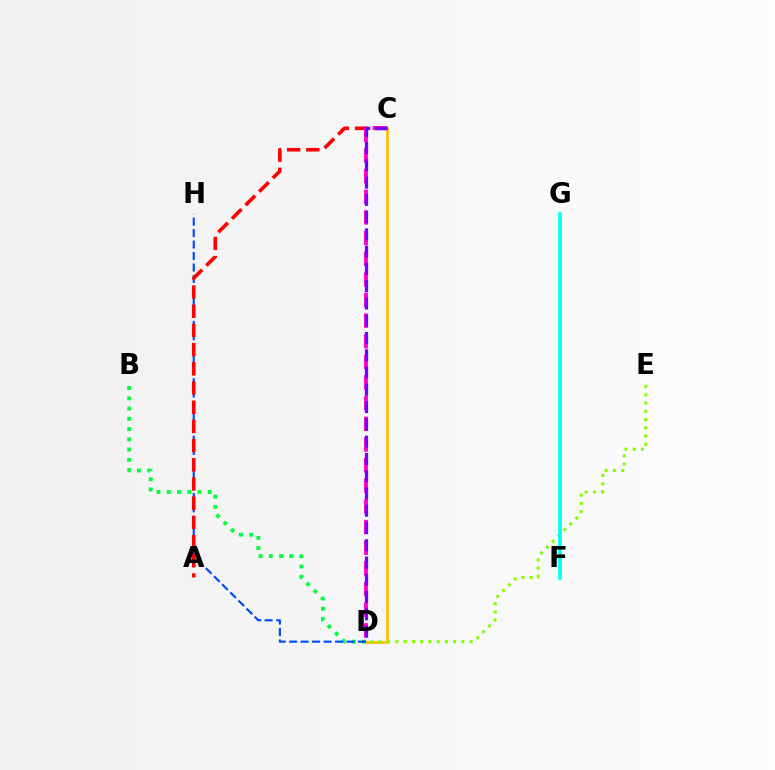{('C', 'D'): [{'color': '#ffbd00', 'line_style': 'solid', 'thickness': 1.93}, {'color': '#ff00cf', 'line_style': 'dashed', 'thickness': 2.8}, {'color': '#7200ff', 'line_style': 'dashed', 'thickness': 2.35}], ('B', 'D'): [{'color': '#00ff39', 'line_style': 'dotted', 'thickness': 2.78}], ('D', 'E'): [{'color': '#84ff00', 'line_style': 'dotted', 'thickness': 2.24}], ('D', 'H'): [{'color': '#004bff', 'line_style': 'dashed', 'thickness': 1.56}], ('F', 'G'): [{'color': '#00fff6', 'line_style': 'solid', 'thickness': 2.7}], ('A', 'C'): [{'color': '#ff0000', 'line_style': 'dashed', 'thickness': 2.61}]}